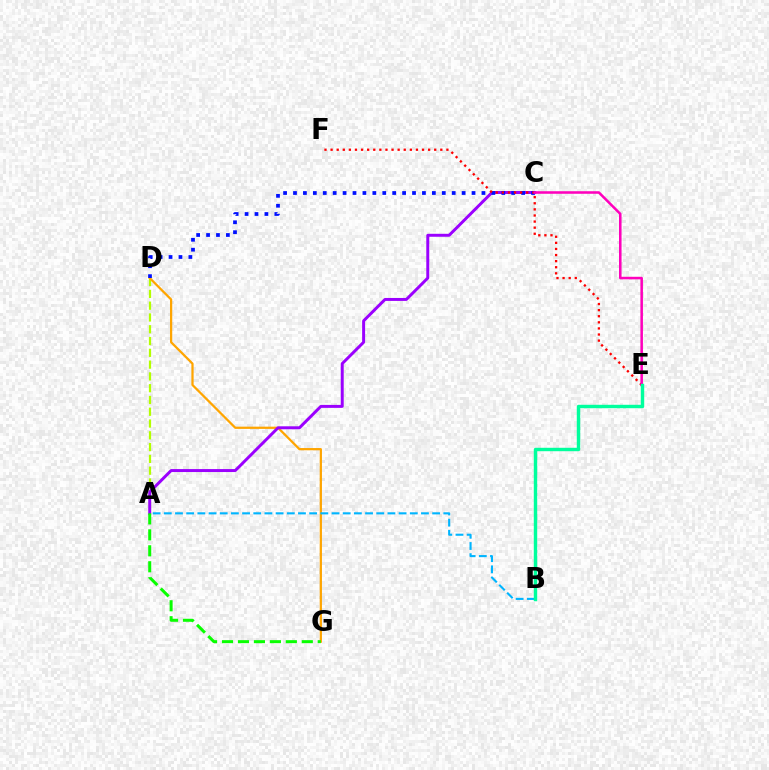{('A', 'D'): [{'color': '#b3ff00', 'line_style': 'dashed', 'thickness': 1.6}], ('D', 'G'): [{'color': '#ffa500', 'line_style': 'solid', 'thickness': 1.62}], ('A', 'C'): [{'color': '#9b00ff', 'line_style': 'solid', 'thickness': 2.14}], ('A', 'G'): [{'color': '#08ff00', 'line_style': 'dashed', 'thickness': 2.17}], ('A', 'B'): [{'color': '#00b5ff', 'line_style': 'dashed', 'thickness': 1.52}], ('C', 'D'): [{'color': '#0010ff', 'line_style': 'dotted', 'thickness': 2.69}], ('E', 'F'): [{'color': '#ff0000', 'line_style': 'dotted', 'thickness': 1.66}], ('C', 'E'): [{'color': '#ff00bd', 'line_style': 'solid', 'thickness': 1.83}], ('B', 'E'): [{'color': '#00ff9d', 'line_style': 'solid', 'thickness': 2.46}]}